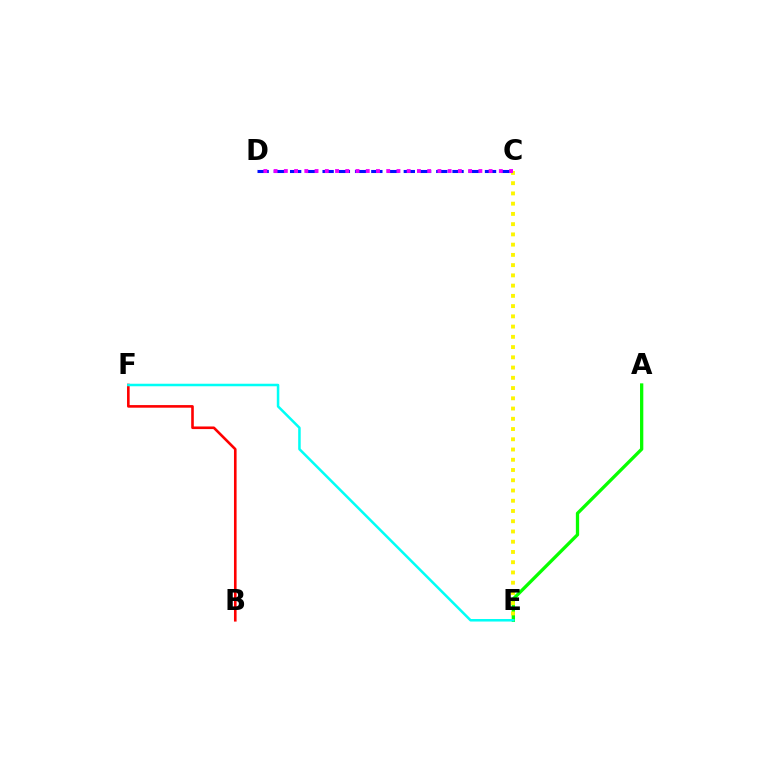{('A', 'E'): [{'color': '#08ff00', 'line_style': 'solid', 'thickness': 2.37}], ('B', 'F'): [{'color': '#ff0000', 'line_style': 'solid', 'thickness': 1.88}], ('E', 'F'): [{'color': '#00fff6', 'line_style': 'solid', 'thickness': 1.82}], ('C', 'E'): [{'color': '#fcf500', 'line_style': 'dotted', 'thickness': 2.78}], ('C', 'D'): [{'color': '#0010ff', 'line_style': 'dashed', 'thickness': 2.21}, {'color': '#ee00ff', 'line_style': 'dotted', 'thickness': 2.78}]}